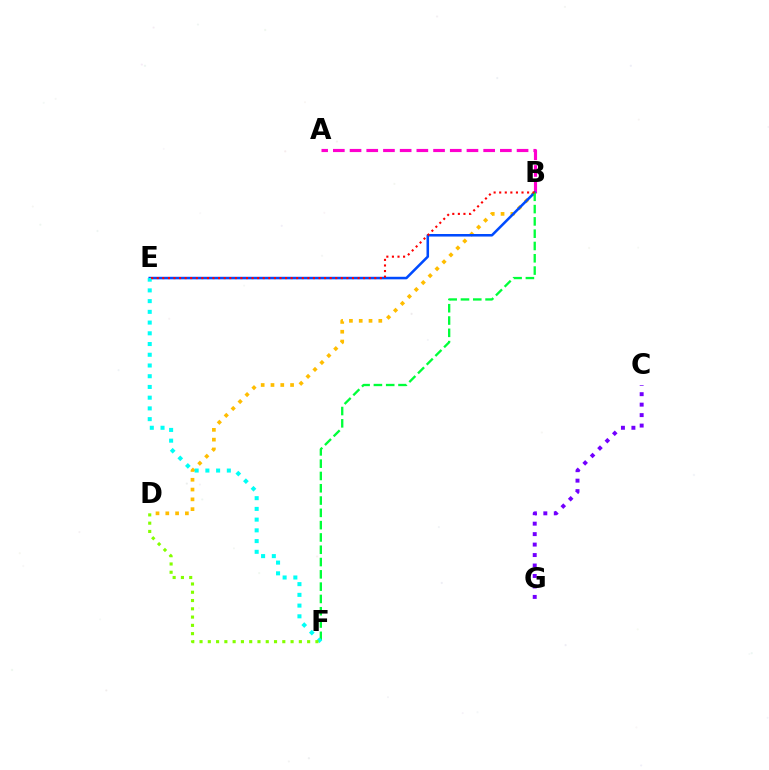{('A', 'B'): [{'color': '#ff00cf', 'line_style': 'dashed', 'thickness': 2.27}], ('C', 'G'): [{'color': '#7200ff', 'line_style': 'dotted', 'thickness': 2.84}], ('B', 'D'): [{'color': '#ffbd00', 'line_style': 'dotted', 'thickness': 2.66}], ('B', 'E'): [{'color': '#004bff', 'line_style': 'solid', 'thickness': 1.83}, {'color': '#ff0000', 'line_style': 'dotted', 'thickness': 1.52}], ('B', 'F'): [{'color': '#00ff39', 'line_style': 'dashed', 'thickness': 1.67}], ('E', 'F'): [{'color': '#00fff6', 'line_style': 'dotted', 'thickness': 2.91}], ('D', 'F'): [{'color': '#84ff00', 'line_style': 'dotted', 'thickness': 2.25}]}